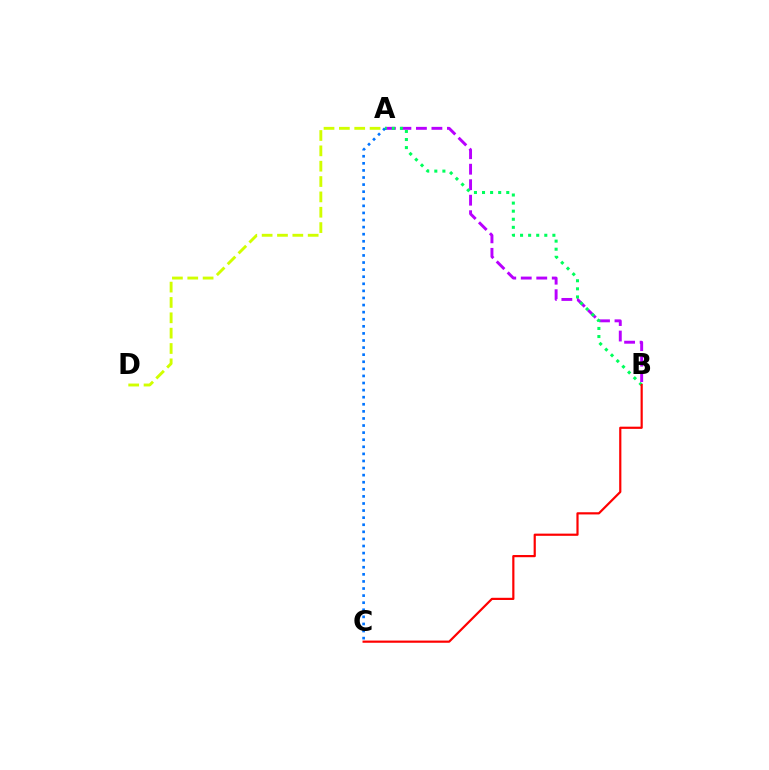{('A', 'B'): [{'color': '#b900ff', 'line_style': 'dashed', 'thickness': 2.11}, {'color': '#00ff5c', 'line_style': 'dotted', 'thickness': 2.2}], ('A', 'C'): [{'color': '#0074ff', 'line_style': 'dotted', 'thickness': 1.93}], ('B', 'C'): [{'color': '#ff0000', 'line_style': 'solid', 'thickness': 1.58}], ('A', 'D'): [{'color': '#d1ff00', 'line_style': 'dashed', 'thickness': 2.09}]}